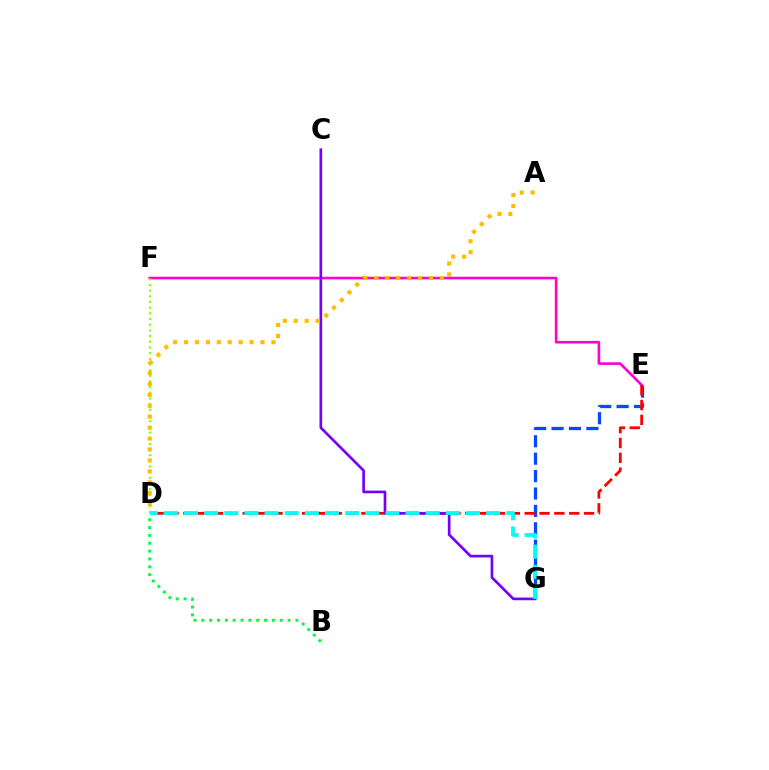{('E', 'G'): [{'color': '#004bff', 'line_style': 'dashed', 'thickness': 2.36}], ('E', 'F'): [{'color': '#ff00cf', 'line_style': 'solid', 'thickness': 1.89}], ('D', 'E'): [{'color': '#ff0000', 'line_style': 'dashed', 'thickness': 2.02}], ('D', 'F'): [{'color': '#84ff00', 'line_style': 'dotted', 'thickness': 1.54}], ('B', 'D'): [{'color': '#00ff39', 'line_style': 'dotted', 'thickness': 2.13}], ('C', 'G'): [{'color': '#7200ff', 'line_style': 'solid', 'thickness': 1.92}], ('D', 'G'): [{'color': '#00fff6', 'line_style': 'dashed', 'thickness': 2.74}], ('A', 'D'): [{'color': '#ffbd00', 'line_style': 'dotted', 'thickness': 2.97}]}